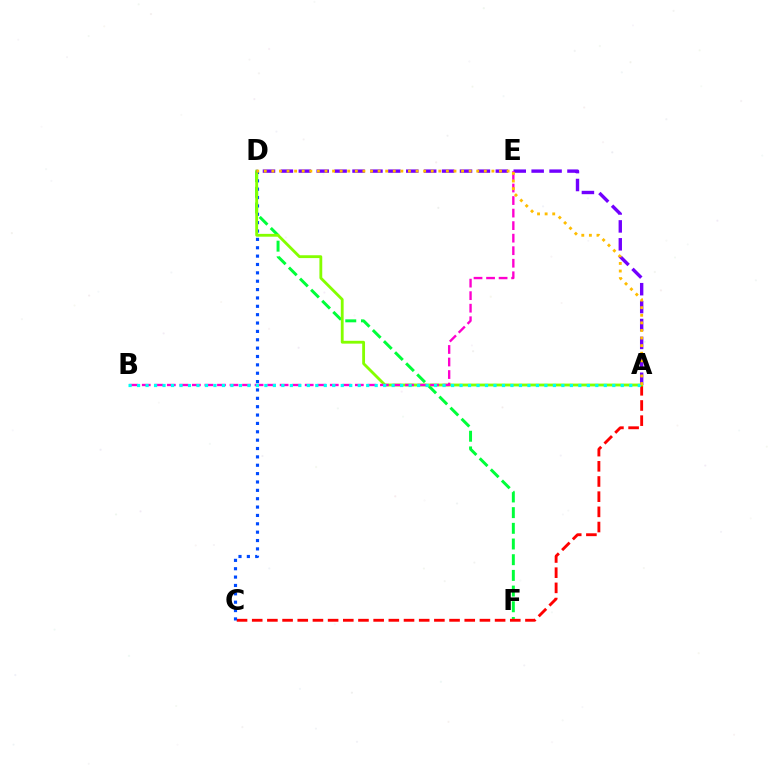{('D', 'F'): [{'color': '#00ff39', 'line_style': 'dashed', 'thickness': 2.13}], ('A', 'C'): [{'color': '#ff0000', 'line_style': 'dashed', 'thickness': 2.06}], ('C', 'D'): [{'color': '#004bff', 'line_style': 'dotted', 'thickness': 2.27}], ('A', 'D'): [{'color': '#84ff00', 'line_style': 'solid', 'thickness': 2.04}, {'color': '#7200ff', 'line_style': 'dashed', 'thickness': 2.43}, {'color': '#ffbd00', 'line_style': 'dotted', 'thickness': 2.06}], ('B', 'E'): [{'color': '#ff00cf', 'line_style': 'dashed', 'thickness': 1.7}], ('A', 'B'): [{'color': '#00fff6', 'line_style': 'dotted', 'thickness': 2.31}]}